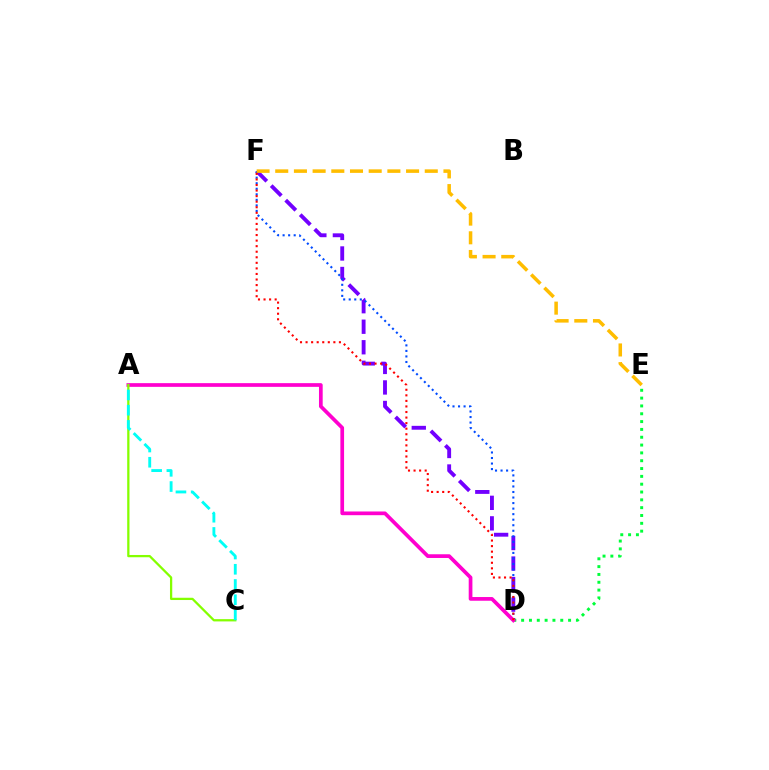{('D', 'F'): [{'color': '#7200ff', 'line_style': 'dashed', 'thickness': 2.79}, {'color': '#004bff', 'line_style': 'dotted', 'thickness': 1.5}, {'color': '#ff0000', 'line_style': 'dotted', 'thickness': 1.51}], ('D', 'E'): [{'color': '#00ff39', 'line_style': 'dotted', 'thickness': 2.13}], ('A', 'D'): [{'color': '#ff00cf', 'line_style': 'solid', 'thickness': 2.67}], ('A', 'C'): [{'color': '#84ff00', 'line_style': 'solid', 'thickness': 1.63}, {'color': '#00fff6', 'line_style': 'dashed', 'thickness': 2.07}], ('E', 'F'): [{'color': '#ffbd00', 'line_style': 'dashed', 'thickness': 2.54}]}